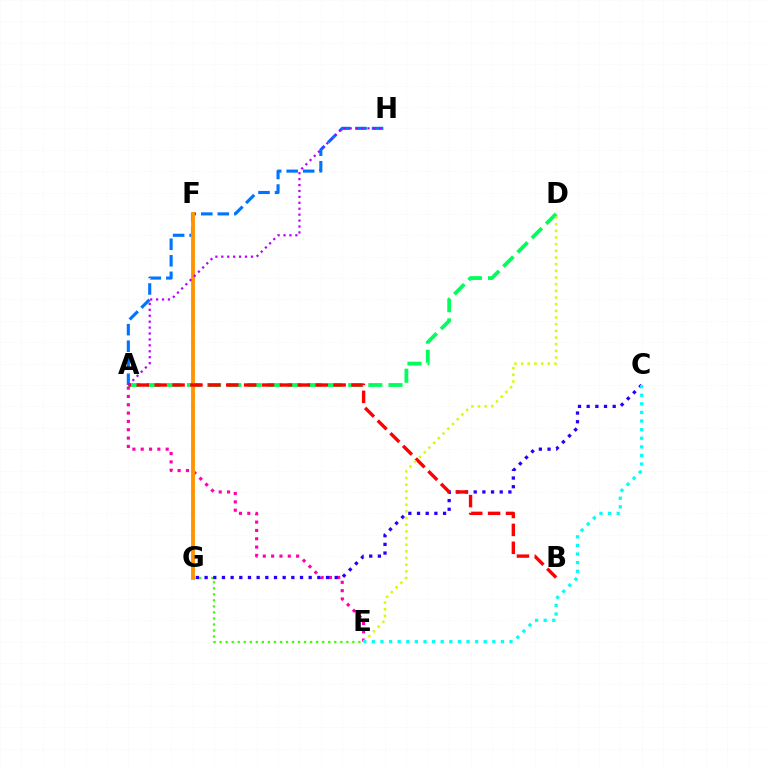{('A', 'H'): [{'color': '#0074ff', 'line_style': 'dashed', 'thickness': 2.24}, {'color': '#b900ff', 'line_style': 'dotted', 'thickness': 1.61}], ('A', 'E'): [{'color': '#ff00ac', 'line_style': 'dotted', 'thickness': 2.26}], ('E', 'G'): [{'color': '#3dff00', 'line_style': 'dotted', 'thickness': 1.64}], ('C', 'G'): [{'color': '#2500ff', 'line_style': 'dotted', 'thickness': 2.36}], ('A', 'D'): [{'color': '#00ff5c', 'line_style': 'dashed', 'thickness': 2.74}], ('F', 'G'): [{'color': '#ff9400', 'line_style': 'solid', 'thickness': 2.76}], ('A', 'B'): [{'color': '#ff0000', 'line_style': 'dashed', 'thickness': 2.43}], ('D', 'E'): [{'color': '#d1ff00', 'line_style': 'dotted', 'thickness': 1.81}], ('C', 'E'): [{'color': '#00fff6', 'line_style': 'dotted', 'thickness': 2.34}]}